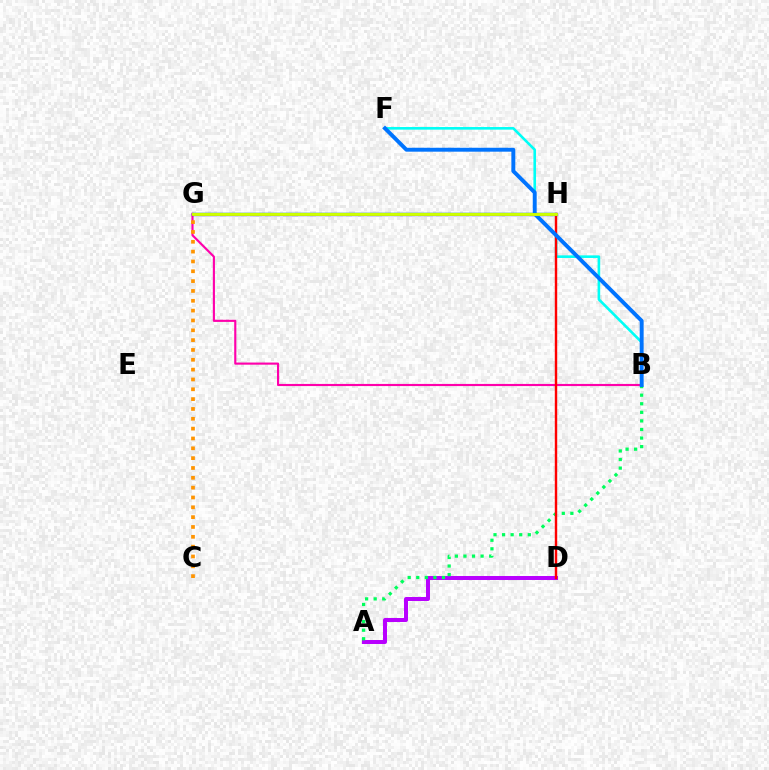{('B', 'F'): [{'color': '#00fff6', 'line_style': 'solid', 'thickness': 1.88}, {'color': '#0074ff', 'line_style': 'solid', 'thickness': 2.82}], ('B', 'G'): [{'color': '#ff00ac', 'line_style': 'solid', 'thickness': 1.54}], ('A', 'D'): [{'color': '#b900ff', 'line_style': 'solid', 'thickness': 2.86}], ('A', 'B'): [{'color': '#00ff5c', 'line_style': 'dotted', 'thickness': 2.33}], ('D', 'H'): [{'color': '#ff0000', 'line_style': 'solid', 'thickness': 1.74}], ('G', 'H'): [{'color': '#2500ff', 'line_style': 'solid', 'thickness': 2.37}, {'color': '#3dff00', 'line_style': 'solid', 'thickness': 1.63}, {'color': '#d1ff00', 'line_style': 'solid', 'thickness': 2.07}], ('C', 'G'): [{'color': '#ff9400', 'line_style': 'dotted', 'thickness': 2.67}]}